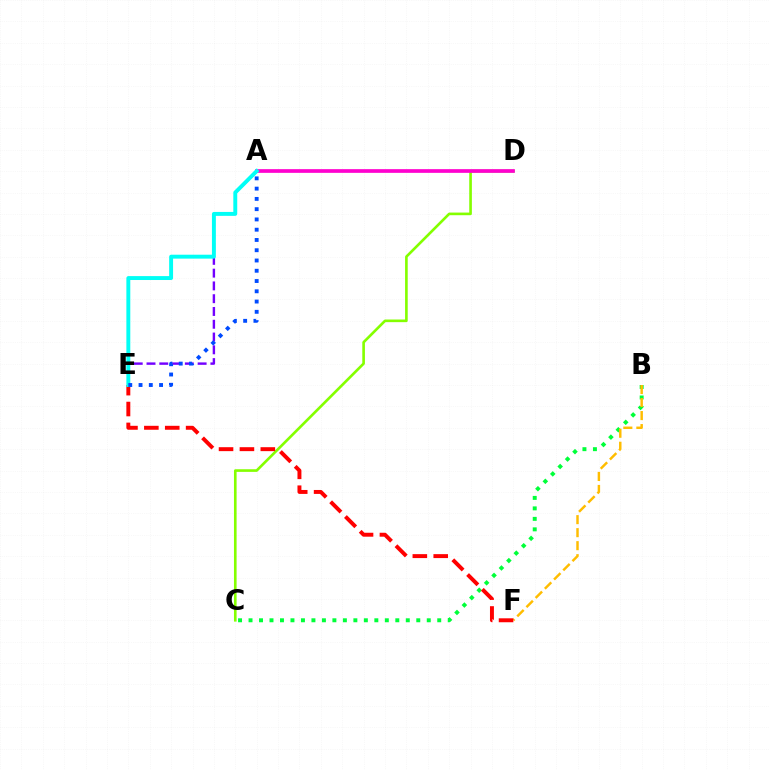{('C', 'D'): [{'color': '#84ff00', 'line_style': 'solid', 'thickness': 1.9}], ('A', 'E'): [{'color': '#7200ff', 'line_style': 'dashed', 'thickness': 1.74}, {'color': '#00fff6', 'line_style': 'solid', 'thickness': 2.82}, {'color': '#004bff', 'line_style': 'dotted', 'thickness': 2.79}], ('A', 'D'): [{'color': '#ff00cf', 'line_style': 'solid', 'thickness': 2.66}], ('B', 'C'): [{'color': '#00ff39', 'line_style': 'dotted', 'thickness': 2.85}], ('B', 'F'): [{'color': '#ffbd00', 'line_style': 'dashed', 'thickness': 1.77}], ('E', 'F'): [{'color': '#ff0000', 'line_style': 'dashed', 'thickness': 2.84}]}